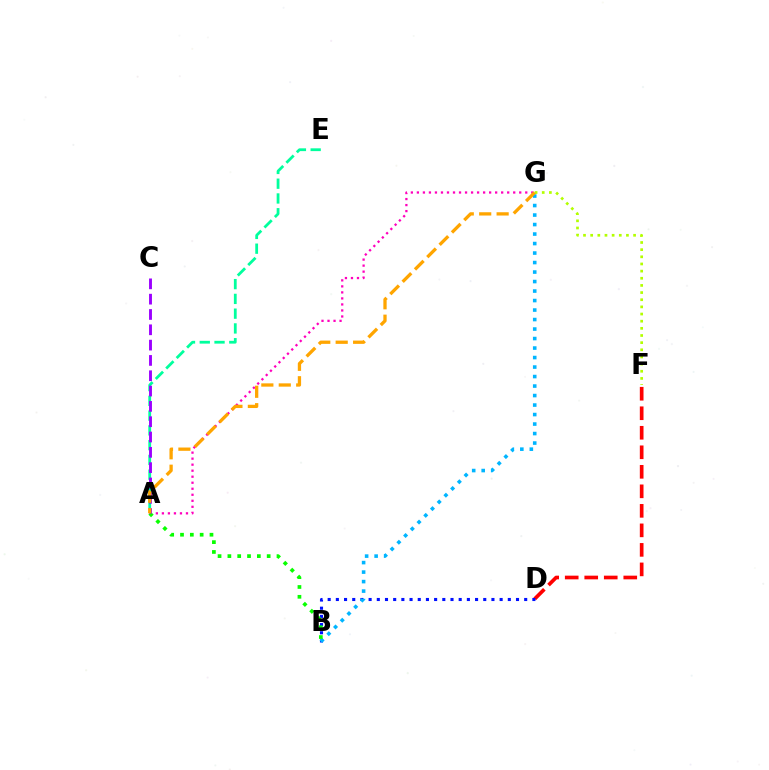{('A', 'E'): [{'color': '#00ff9d', 'line_style': 'dashed', 'thickness': 2.01}], ('A', 'G'): [{'color': '#ff00bd', 'line_style': 'dotted', 'thickness': 1.64}, {'color': '#ffa500', 'line_style': 'dashed', 'thickness': 2.37}], ('D', 'F'): [{'color': '#ff0000', 'line_style': 'dashed', 'thickness': 2.65}], ('B', 'D'): [{'color': '#0010ff', 'line_style': 'dotted', 'thickness': 2.22}], ('F', 'G'): [{'color': '#b3ff00', 'line_style': 'dotted', 'thickness': 1.94}], ('B', 'G'): [{'color': '#00b5ff', 'line_style': 'dotted', 'thickness': 2.58}], ('A', 'B'): [{'color': '#08ff00', 'line_style': 'dotted', 'thickness': 2.67}], ('A', 'C'): [{'color': '#9b00ff', 'line_style': 'dashed', 'thickness': 2.08}]}